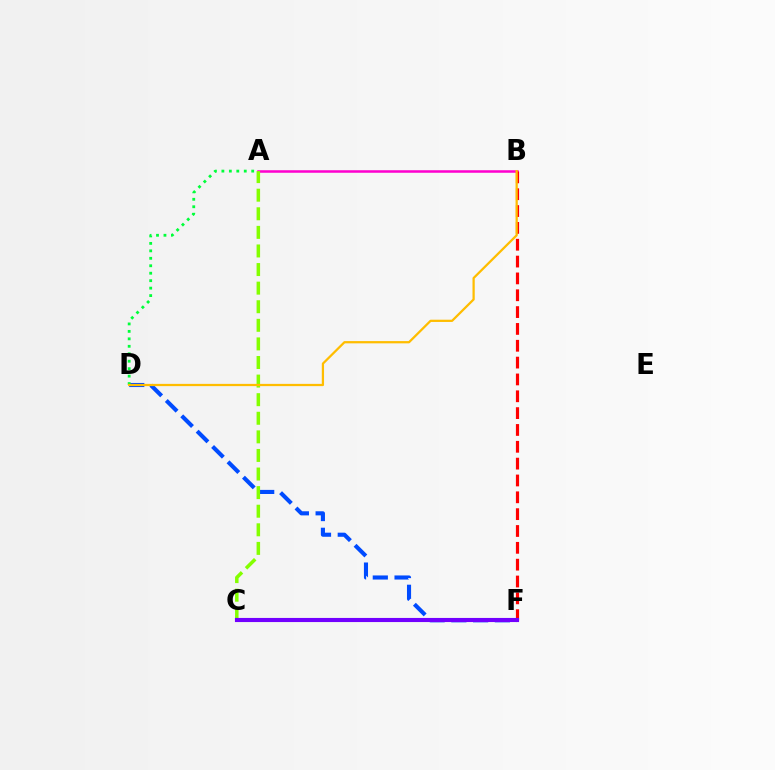{('D', 'F'): [{'color': '#004bff', 'line_style': 'dashed', 'thickness': 2.96}], ('A', 'B'): [{'color': '#ff00cf', 'line_style': 'solid', 'thickness': 1.82}], ('A', 'C'): [{'color': '#84ff00', 'line_style': 'dashed', 'thickness': 2.53}], ('A', 'D'): [{'color': '#00ff39', 'line_style': 'dotted', 'thickness': 2.03}], ('B', 'F'): [{'color': '#ff0000', 'line_style': 'dashed', 'thickness': 2.29}], ('B', 'D'): [{'color': '#ffbd00', 'line_style': 'solid', 'thickness': 1.62}], ('C', 'F'): [{'color': '#00fff6', 'line_style': 'dotted', 'thickness': 2.08}, {'color': '#7200ff', 'line_style': 'solid', 'thickness': 2.97}]}